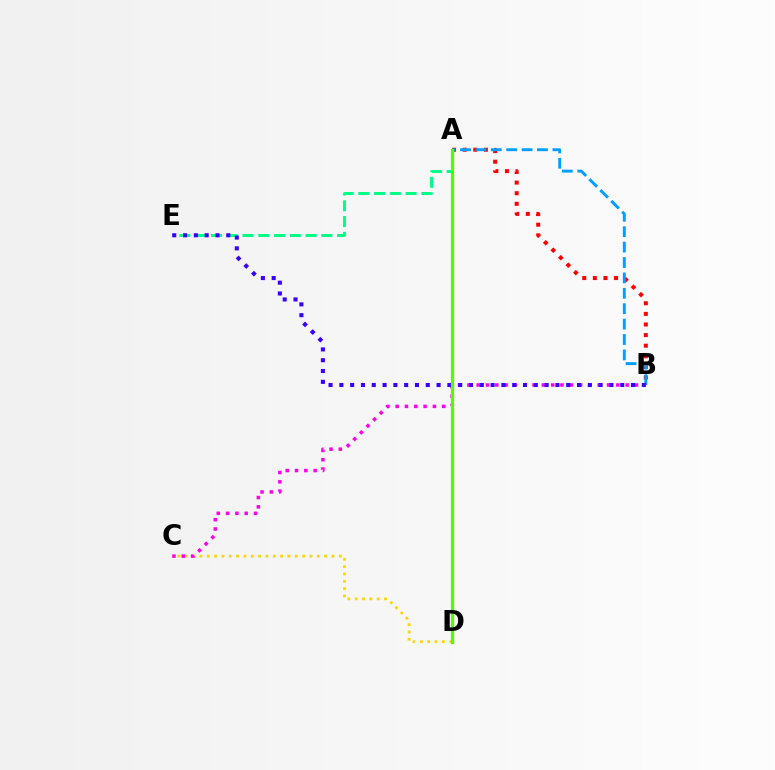{('C', 'D'): [{'color': '#ffd500', 'line_style': 'dotted', 'thickness': 1.99}], ('A', 'B'): [{'color': '#ff0000', 'line_style': 'dotted', 'thickness': 2.88}, {'color': '#009eff', 'line_style': 'dashed', 'thickness': 2.09}], ('B', 'C'): [{'color': '#ff00ed', 'line_style': 'dotted', 'thickness': 2.53}], ('A', 'E'): [{'color': '#00ff86', 'line_style': 'dashed', 'thickness': 2.14}], ('B', 'E'): [{'color': '#3700ff', 'line_style': 'dotted', 'thickness': 2.94}], ('A', 'D'): [{'color': '#4fff00', 'line_style': 'solid', 'thickness': 2.31}]}